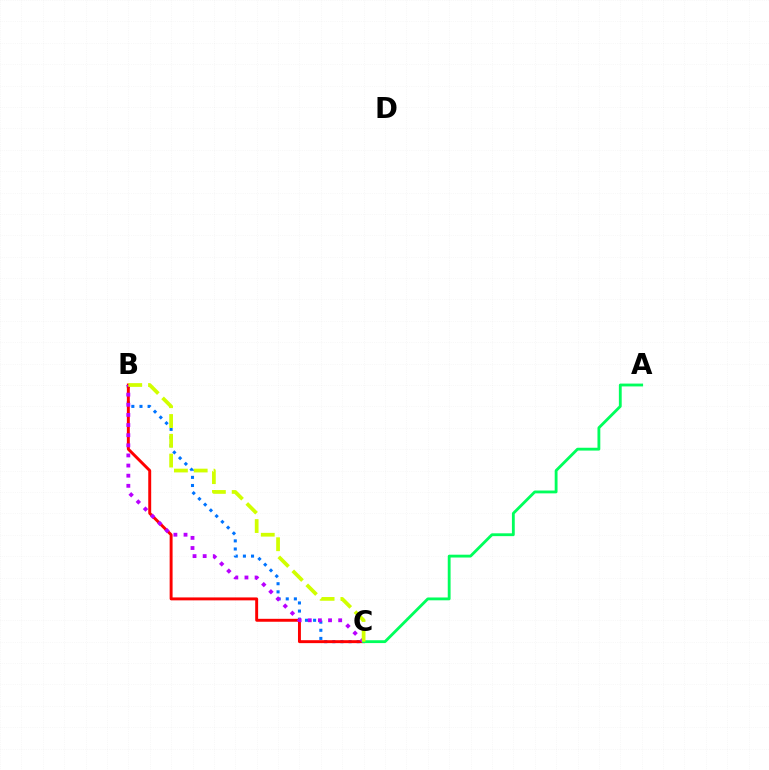{('B', 'C'): [{'color': '#0074ff', 'line_style': 'dotted', 'thickness': 2.21}, {'color': '#ff0000', 'line_style': 'solid', 'thickness': 2.11}, {'color': '#b900ff', 'line_style': 'dotted', 'thickness': 2.75}, {'color': '#d1ff00', 'line_style': 'dashed', 'thickness': 2.69}], ('A', 'C'): [{'color': '#00ff5c', 'line_style': 'solid', 'thickness': 2.04}]}